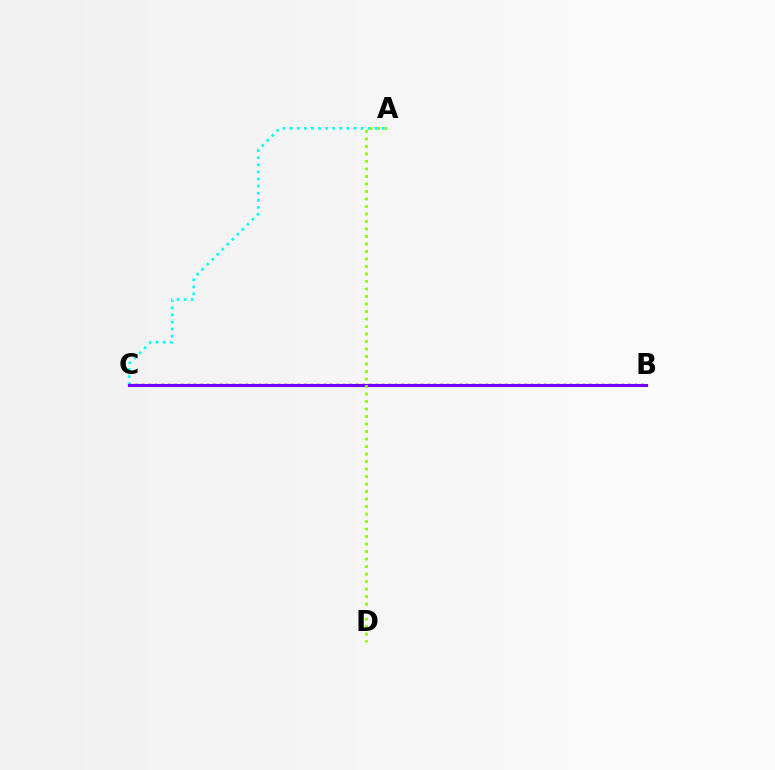{('A', 'C'): [{'color': '#00fff6', 'line_style': 'dotted', 'thickness': 1.93}], ('B', 'C'): [{'color': '#ff0000', 'line_style': 'dotted', 'thickness': 1.76}, {'color': '#7200ff', 'line_style': 'solid', 'thickness': 2.25}], ('A', 'D'): [{'color': '#84ff00', 'line_style': 'dotted', 'thickness': 2.04}]}